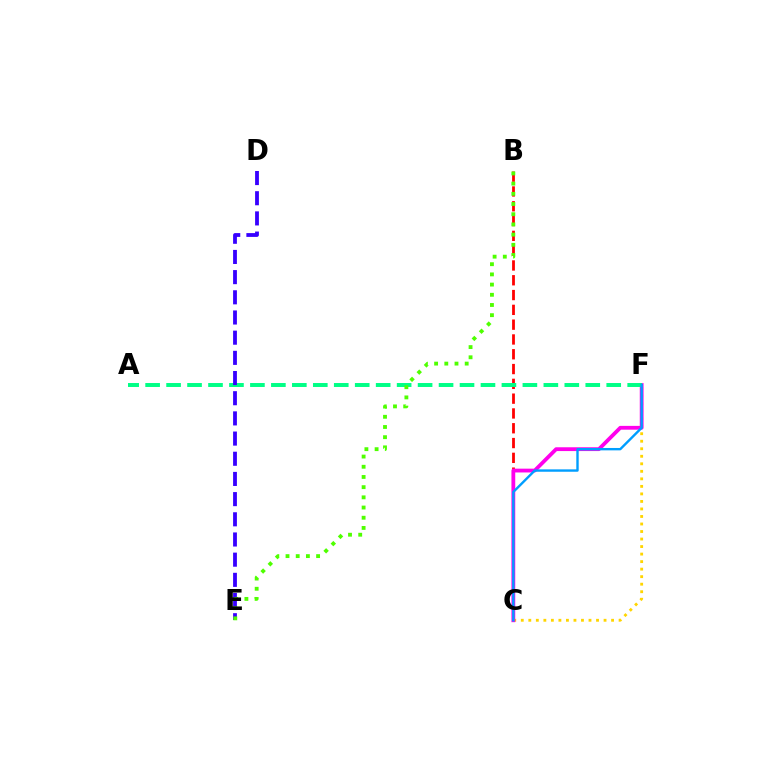{('B', 'C'): [{'color': '#ff0000', 'line_style': 'dashed', 'thickness': 2.01}], ('C', 'F'): [{'color': '#ffd500', 'line_style': 'dotted', 'thickness': 2.04}, {'color': '#ff00ed', 'line_style': 'solid', 'thickness': 2.74}, {'color': '#009eff', 'line_style': 'solid', 'thickness': 1.72}], ('A', 'F'): [{'color': '#00ff86', 'line_style': 'dashed', 'thickness': 2.85}], ('D', 'E'): [{'color': '#3700ff', 'line_style': 'dashed', 'thickness': 2.74}], ('B', 'E'): [{'color': '#4fff00', 'line_style': 'dotted', 'thickness': 2.77}]}